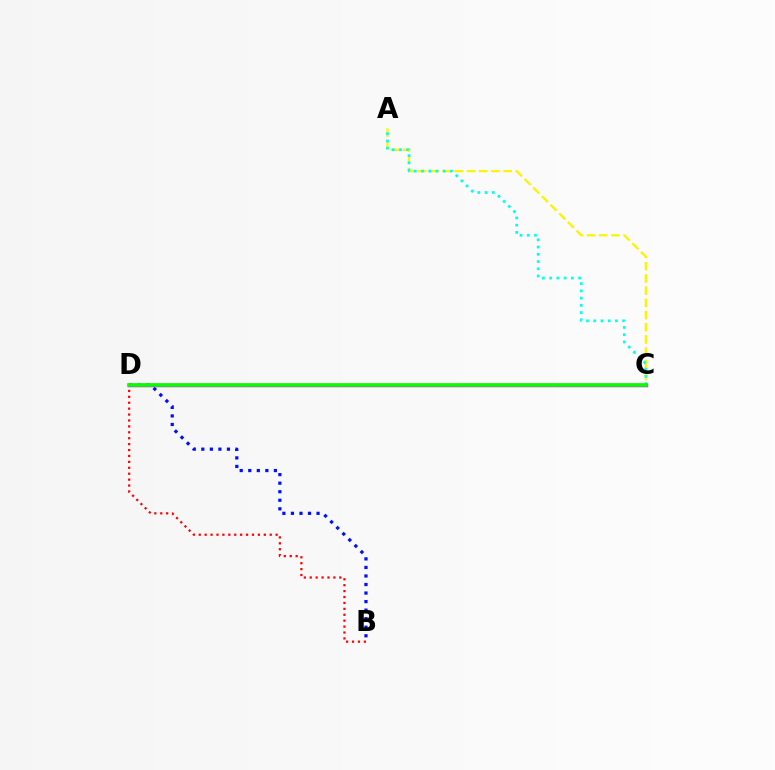{('A', 'C'): [{'color': '#fcf500', 'line_style': 'dashed', 'thickness': 1.66}, {'color': '#00fff6', 'line_style': 'dotted', 'thickness': 1.97}], ('B', 'D'): [{'color': '#0010ff', 'line_style': 'dotted', 'thickness': 2.32}, {'color': '#ff0000', 'line_style': 'dotted', 'thickness': 1.61}], ('C', 'D'): [{'color': '#ee00ff', 'line_style': 'solid', 'thickness': 2.49}, {'color': '#08ff00', 'line_style': 'solid', 'thickness': 2.61}]}